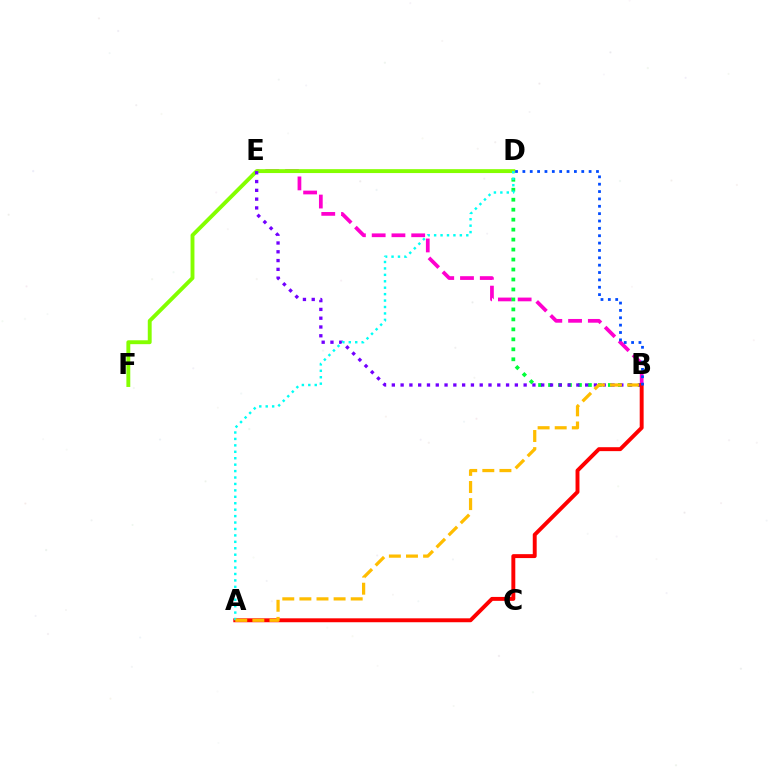{('B', 'E'): [{'color': '#ff00cf', 'line_style': 'dashed', 'thickness': 2.68}, {'color': '#7200ff', 'line_style': 'dotted', 'thickness': 2.39}], ('B', 'D'): [{'color': '#00ff39', 'line_style': 'dotted', 'thickness': 2.71}, {'color': '#004bff', 'line_style': 'dotted', 'thickness': 2.0}], ('D', 'F'): [{'color': '#84ff00', 'line_style': 'solid', 'thickness': 2.8}], ('A', 'B'): [{'color': '#ff0000', 'line_style': 'solid', 'thickness': 2.82}, {'color': '#ffbd00', 'line_style': 'dashed', 'thickness': 2.32}], ('A', 'D'): [{'color': '#00fff6', 'line_style': 'dotted', 'thickness': 1.75}]}